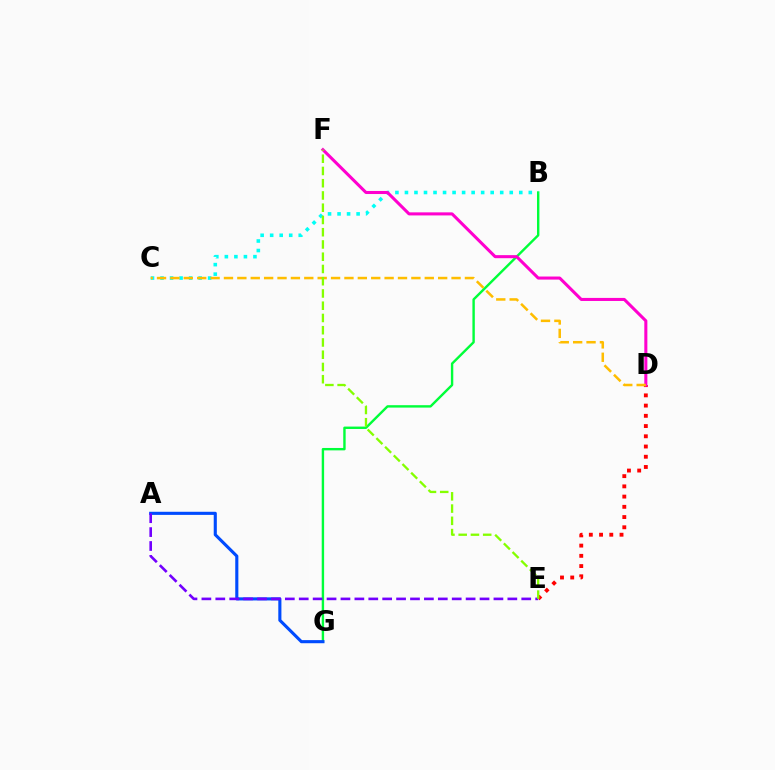{('B', 'G'): [{'color': '#00ff39', 'line_style': 'solid', 'thickness': 1.73}], ('A', 'G'): [{'color': '#004bff', 'line_style': 'solid', 'thickness': 2.24}], ('B', 'C'): [{'color': '#00fff6', 'line_style': 'dotted', 'thickness': 2.59}], ('D', 'E'): [{'color': '#ff0000', 'line_style': 'dotted', 'thickness': 2.78}], ('D', 'F'): [{'color': '#ff00cf', 'line_style': 'solid', 'thickness': 2.2}], ('A', 'E'): [{'color': '#7200ff', 'line_style': 'dashed', 'thickness': 1.89}], ('C', 'D'): [{'color': '#ffbd00', 'line_style': 'dashed', 'thickness': 1.82}], ('E', 'F'): [{'color': '#84ff00', 'line_style': 'dashed', 'thickness': 1.66}]}